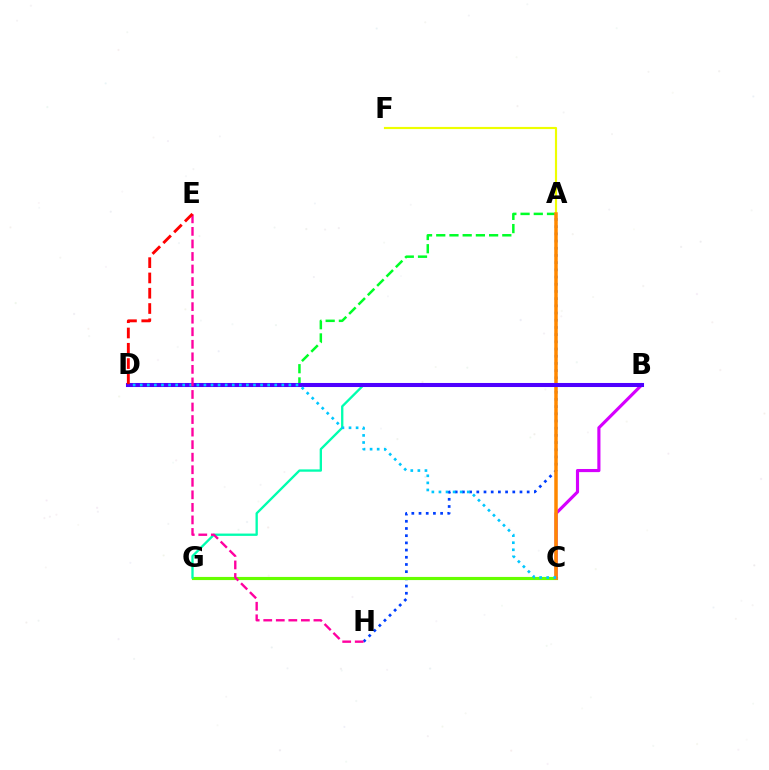{('A', 'H'): [{'color': '#003fff', 'line_style': 'dotted', 'thickness': 1.96}], ('C', 'G'): [{'color': '#66ff00', 'line_style': 'solid', 'thickness': 2.26}], ('A', 'D'): [{'color': '#00ff27', 'line_style': 'dashed', 'thickness': 1.79}], ('A', 'F'): [{'color': '#eeff00', 'line_style': 'solid', 'thickness': 1.55}], ('B', 'C'): [{'color': '#d600ff', 'line_style': 'solid', 'thickness': 2.26}], ('B', 'G'): [{'color': '#00ffaf', 'line_style': 'solid', 'thickness': 1.68}], ('A', 'C'): [{'color': '#ff8800', 'line_style': 'solid', 'thickness': 2.52}], ('B', 'D'): [{'color': '#4f00ff', 'line_style': 'solid', 'thickness': 2.92}], ('C', 'D'): [{'color': '#00c7ff', 'line_style': 'dotted', 'thickness': 1.92}], ('E', 'H'): [{'color': '#ff00a0', 'line_style': 'dashed', 'thickness': 1.7}], ('D', 'E'): [{'color': '#ff0000', 'line_style': 'dashed', 'thickness': 2.08}]}